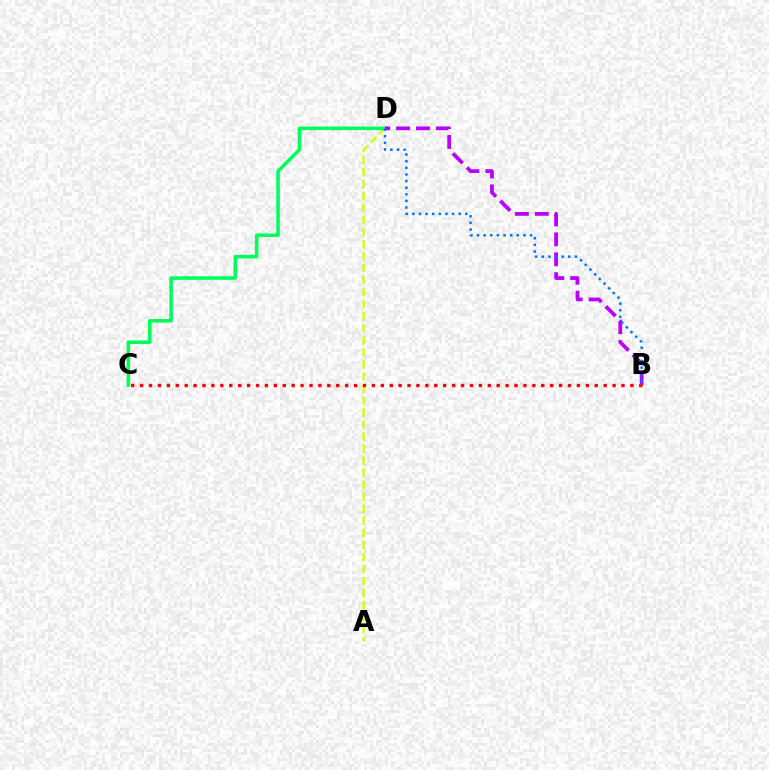{('A', 'D'): [{'color': '#d1ff00', 'line_style': 'dashed', 'thickness': 1.64}], ('C', 'D'): [{'color': '#00ff5c', 'line_style': 'solid', 'thickness': 2.56}], ('B', 'D'): [{'color': '#b900ff', 'line_style': 'dashed', 'thickness': 2.71}, {'color': '#0074ff', 'line_style': 'dotted', 'thickness': 1.8}], ('B', 'C'): [{'color': '#ff0000', 'line_style': 'dotted', 'thickness': 2.42}]}